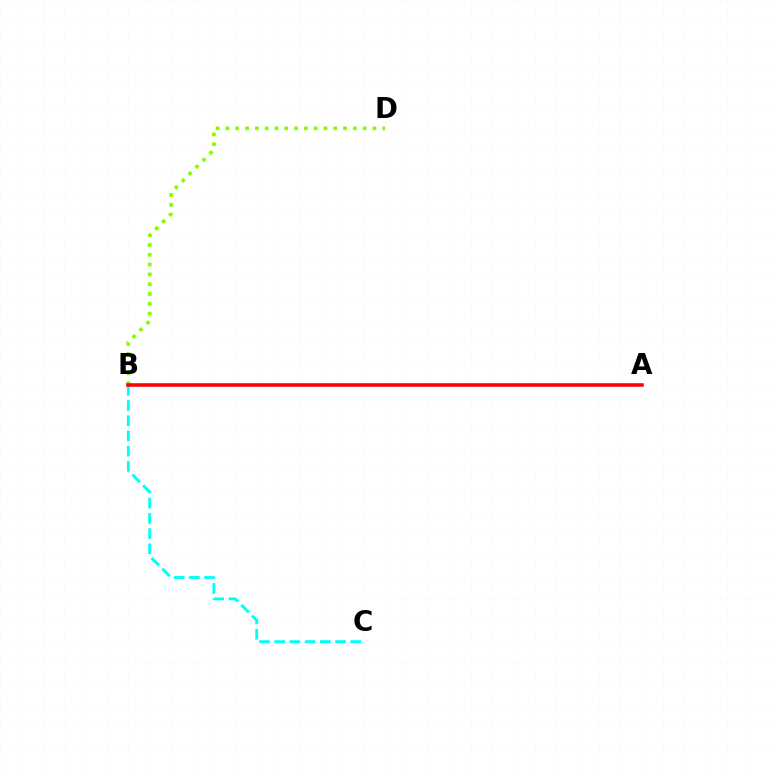{('B', 'C'): [{'color': '#00fff6', 'line_style': 'dashed', 'thickness': 2.07}], ('B', 'D'): [{'color': '#84ff00', 'line_style': 'dotted', 'thickness': 2.66}], ('A', 'B'): [{'color': '#7200ff', 'line_style': 'solid', 'thickness': 1.62}, {'color': '#ff0000', 'line_style': 'solid', 'thickness': 2.53}]}